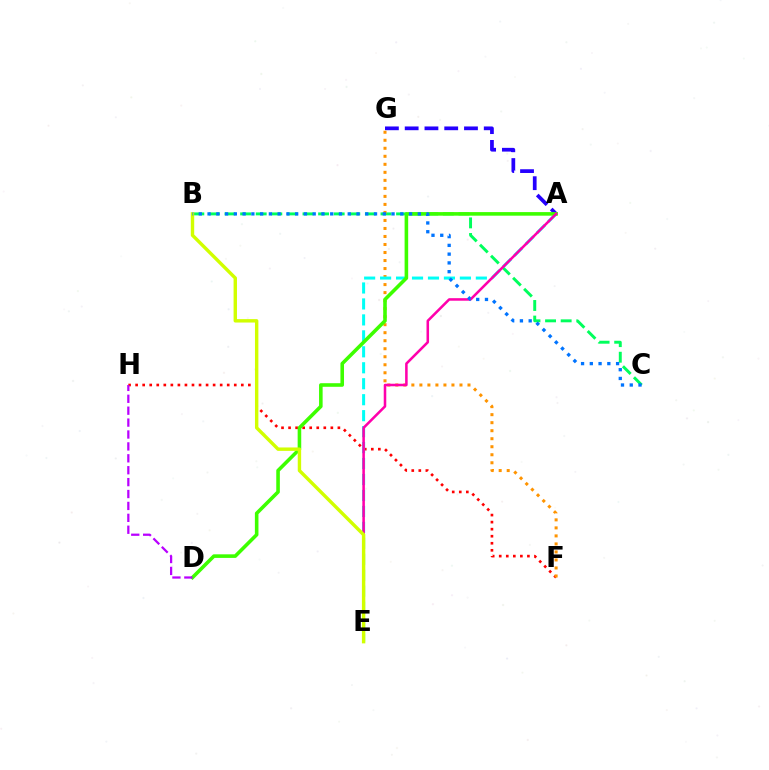{('B', 'C'): [{'color': '#00ff5c', 'line_style': 'dashed', 'thickness': 2.12}, {'color': '#0074ff', 'line_style': 'dotted', 'thickness': 2.38}], ('F', 'H'): [{'color': '#ff0000', 'line_style': 'dotted', 'thickness': 1.91}], ('A', 'G'): [{'color': '#2500ff', 'line_style': 'dashed', 'thickness': 2.69}], ('F', 'G'): [{'color': '#ff9400', 'line_style': 'dotted', 'thickness': 2.18}], ('A', 'E'): [{'color': '#00fff6', 'line_style': 'dashed', 'thickness': 2.17}, {'color': '#ff00ac', 'line_style': 'solid', 'thickness': 1.83}], ('A', 'D'): [{'color': '#3dff00', 'line_style': 'solid', 'thickness': 2.58}], ('B', 'E'): [{'color': '#d1ff00', 'line_style': 'solid', 'thickness': 2.45}], ('D', 'H'): [{'color': '#b900ff', 'line_style': 'dashed', 'thickness': 1.62}]}